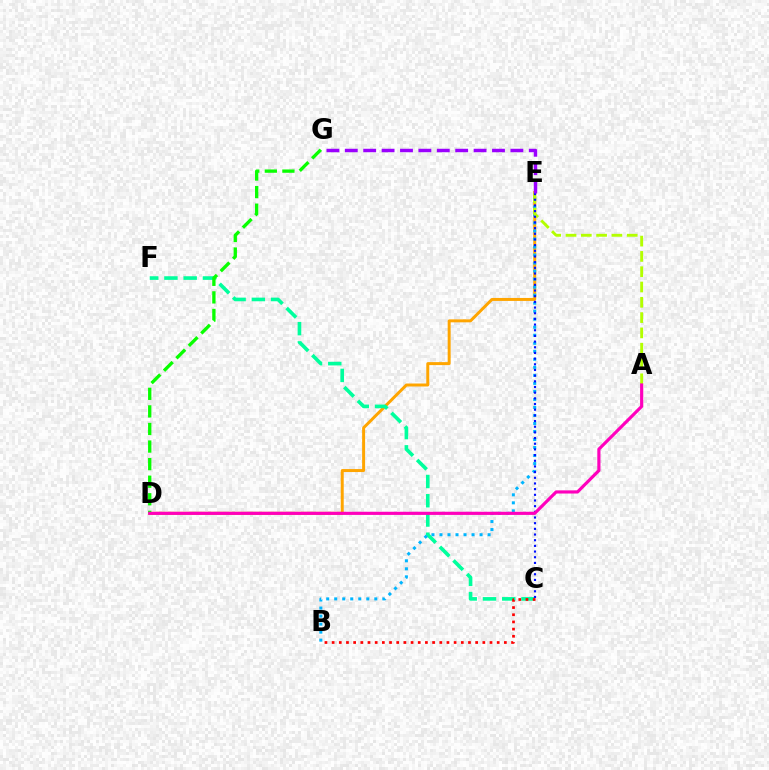{('D', 'E'): [{'color': '#ffa500', 'line_style': 'solid', 'thickness': 2.15}], ('C', 'F'): [{'color': '#00ff9d', 'line_style': 'dashed', 'thickness': 2.62}], ('B', 'C'): [{'color': '#ff0000', 'line_style': 'dotted', 'thickness': 1.95}], ('D', 'G'): [{'color': '#08ff00', 'line_style': 'dashed', 'thickness': 2.39}], ('B', 'E'): [{'color': '#00b5ff', 'line_style': 'dotted', 'thickness': 2.18}], ('A', 'E'): [{'color': '#b3ff00', 'line_style': 'dashed', 'thickness': 2.08}], ('C', 'E'): [{'color': '#0010ff', 'line_style': 'dotted', 'thickness': 1.54}], ('E', 'G'): [{'color': '#9b00ff', 'line_style': 'dashed', 'thickness': 2.5}], ('A', 'D'): [{'color': '#ff00bd', 'line_style': 'solid', 'thickness': 2.28}]}